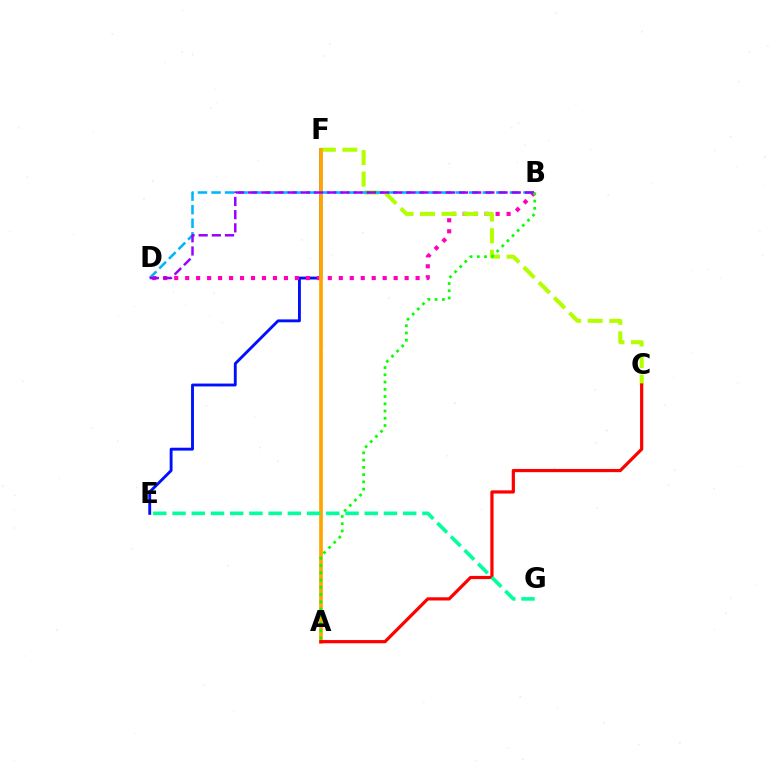{('E', 'F'): [{'color': '#0010ff', 'line_style': 'solid', 'thickness': 2.07}], ('B', 'D'): [{'color': '#ff00bd', 'line_style': 'dotted', 'thickness': 2.98}, {'color': '#00b5ff', 'line_style': 'dashed', 'thickness': 1.84}, {'color': '#9b00ff', 'line_style': 'dashed', 'thickness': 1.79}], ('C', 'F'): [{'color': '#b3ff00', 'line_style': 'dashed', 'thickness': 2.93}], ('A', 'F'): [{'color': '#ffa500', 'line_style': 'solid', 'thickness': 2.65}], ('A', 'C'): [{'color': '#ff0000', 'line_style': 'solid', 'thickness': 2.31}], ('A', 'B'): [{'color': '#08ff00', 'line_style': 'dotted', 'thickness': 1.97}], ('E', 'G'): [{'color': '#00ff9d', 'line_style': 'dashed', 'thickness': 2.61}]}